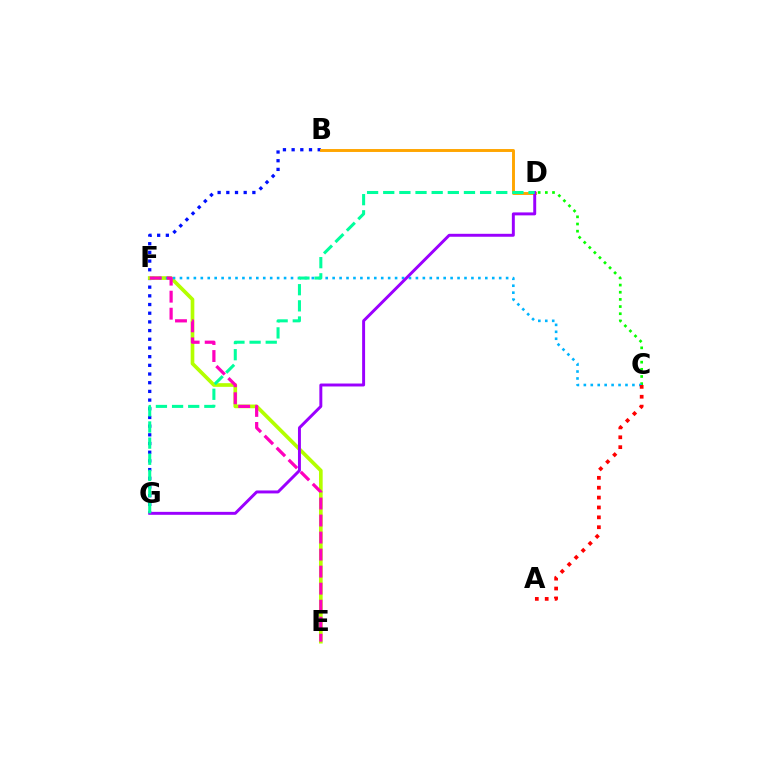{('C', 'D'): [{'color': '#08ff00', 'line_style': 'dotted', 'thickness': 1.95}], ('B', 'G'): [{'color': '#0010ff', 'line_style': 'dotted', 'thickness': 2.36}], ('E', 'F'): [{'color': '#b3ff00', 'line_style': 'solid', 'thickness': 2.64}, {'color': '#ff00bd', 'line_style': 'dashed', 'thickness': 2.31}], ('B', 'D'): [{'color': '#ffa500', 'line_style': 'solid', 'thickness': 2.1}], ('C', 'F'): [{'color': '#00b5ff', 'line_style': 'dotted', 'thickness': 1.89}], ('A', 'C'): [{'color': '#ff0000', 'line_style': 'dotted', 'thickness': 2.68}], ('D', 'G'): [{'color': '#9b00ff', 'line_style': 'solid', 'thickness': 2.12}, {'color': '#00ff9d', 'line_style': 'dashed', 'thickness': 2.19}]}